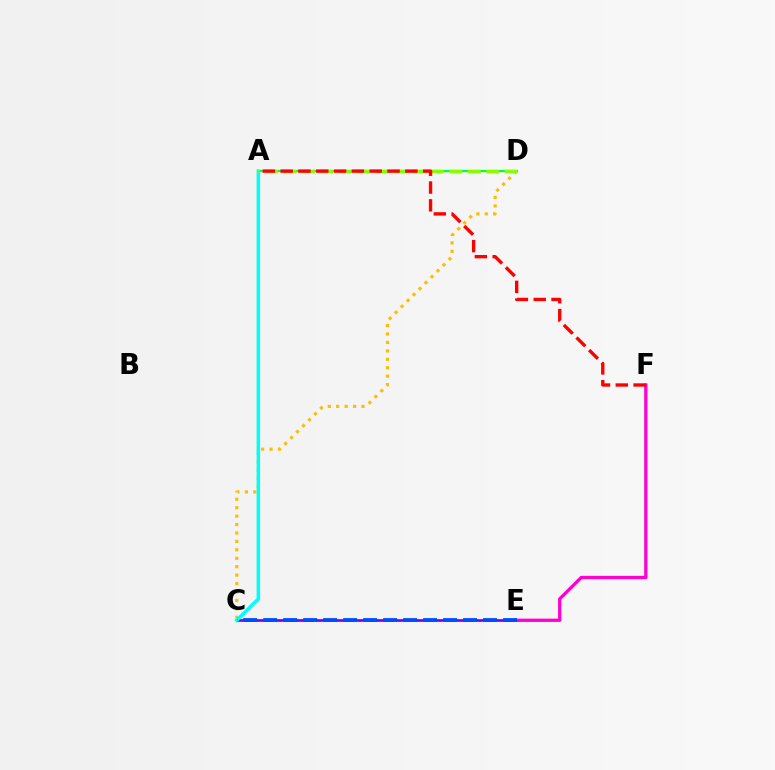{('C', 'E'): [{'color': '#7200ff', 'line_style': 'solid', 'thickness': 1.91}, {'color': '#004bff', 'line_style': 'dashed', 'thickness': 2.72}], ('E', 'F'): [{'color': '#ff00cf', 'line_style': 'solid', 'thickness': 2.38}], ('A', 'D'): [{'color': '#00ff39', 'line_style': 'solid', 'thickness': 1.58}, {'color': '#84ff00', 'line_style': 'dashed', 'thickness': 2.5}], ('C', 'D'): [{'color': '#ffbd00', 'line_style': 'dotted', 'thickness': 2.29}], ('A', 'C'): [{'color': '#00fff6', 'line_style': 'solid', 'thickness': 2.49}], ('A', 'F'): [{'color': '#ff0000', 'line_style': 'dashed', 'thickness': 2.42}]}